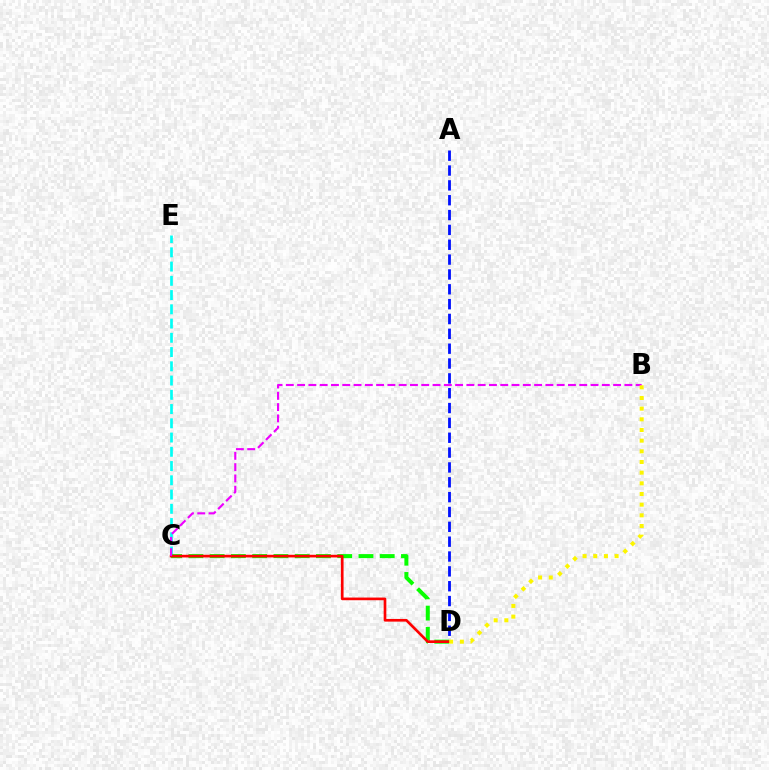{('C', 'E'): [{'color': '#00fff6', 'line_style': 'dashed', 'thickness': 1.94}], ('A', 'D'): [{'color': '#0010ff', 'line_style': 'dashed', 'thickness': 2.02}], ('C', 'D'): [{'color': '#08ff00', 'line_style': 'dashed', 'thickness': 2.89}, {'color': '#ff0000', 'line_style': 'solid', 'thickness': 1.92}], ('B', 'C'): [{'color': '#ee00ff', 'line_style': 'dashed', 'thickness': 1.53}], ('B', 'D'): [{'color': '#fcf500', 'line_style': 'dotted', 'thickness': 2.9}]}